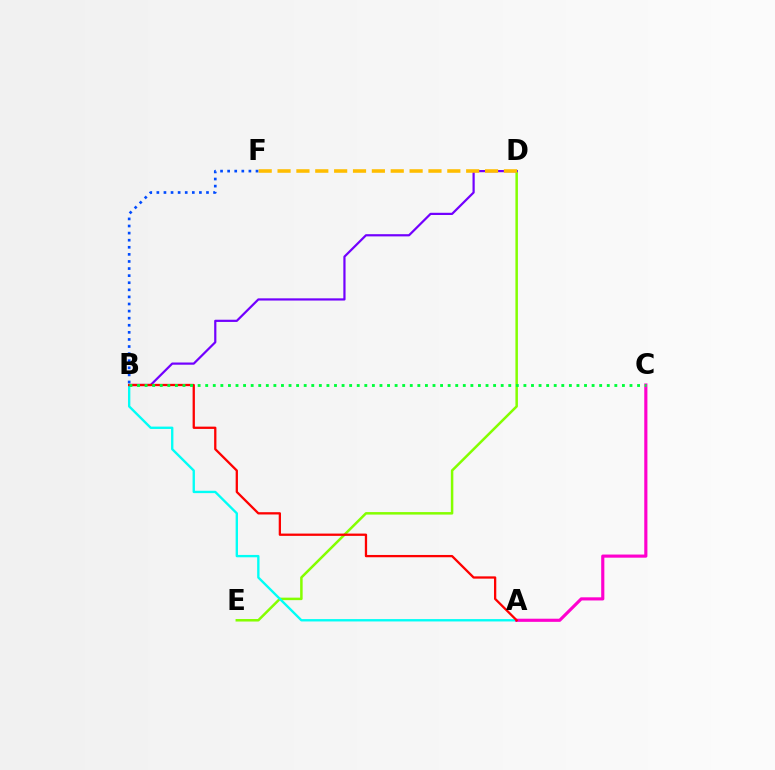{('D', 'E'): [{'color': '#84ff00', 'line_style': 'solid', 'thickness': 1.8}], ('A', 'B'): [{'color': '#00fff6', 'line_style': 'solid', 'thickness': 1.7}, {'color': '#ff0000', 'line_style': 'solid', 'thickness': 1.65}], ('B', 'D'): [{'color': '#7200ff', 'line_style': 'solid', 'thickness': 1.59}], ('A', 'C'): [{'color': '#ff00cf', 'line_style': 'solid', 'thickness': 2.26}], ('B', 'C'): [{'color': '#00ff39', 'line_style': 'dotted', 'thickness': 2.06}], ('D', 'F'): [{'color': '#ffbd00', 'line_style': 'dashed', 'thickness': 2.56}], ('B', 'F'): [{'color': '#004bff', 'line_style': 'dotted', 'thickness': 1.93}]}